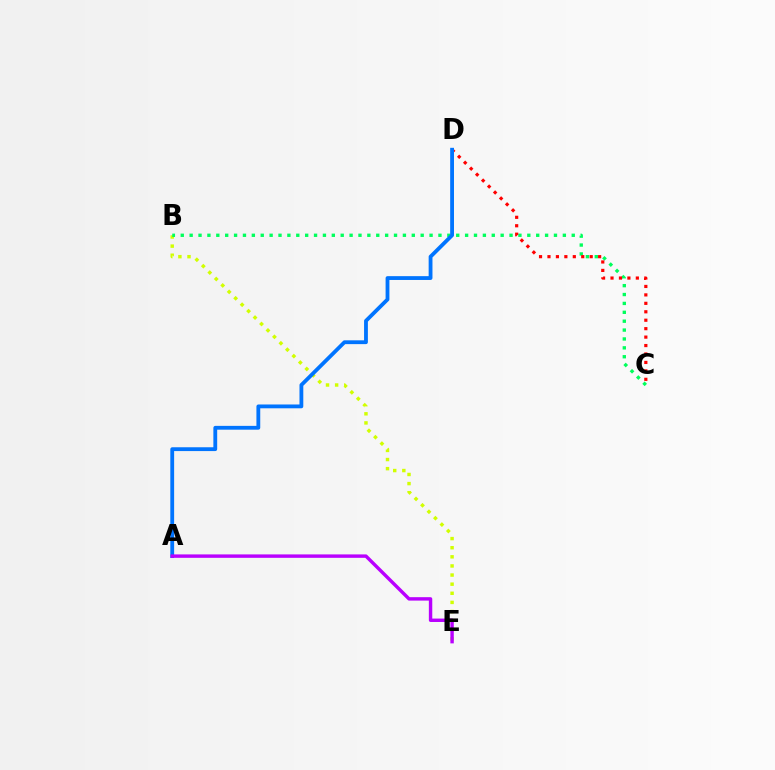{('B', 'E'): [{'color': '#d1ff00', 'line_style': 'dotted', 'thickness': 2.48}], ('B', 'C'): [{'color': '#00ff5c', 'line_style': 'dotted', 'thickness': 2.41}], ('C', 'D'): [{'color': '#ff0000', 'line_style': 'dotted', 'thickness': 2.29}], ('A', 'D'): [{'color': '#0074ff', 'line_style': 'solid', 'thickness': 2.75}], ('A', 'E'): [{'color': '#b900ff', 'line_style': 'solid', 'thickness': 2.46}]}